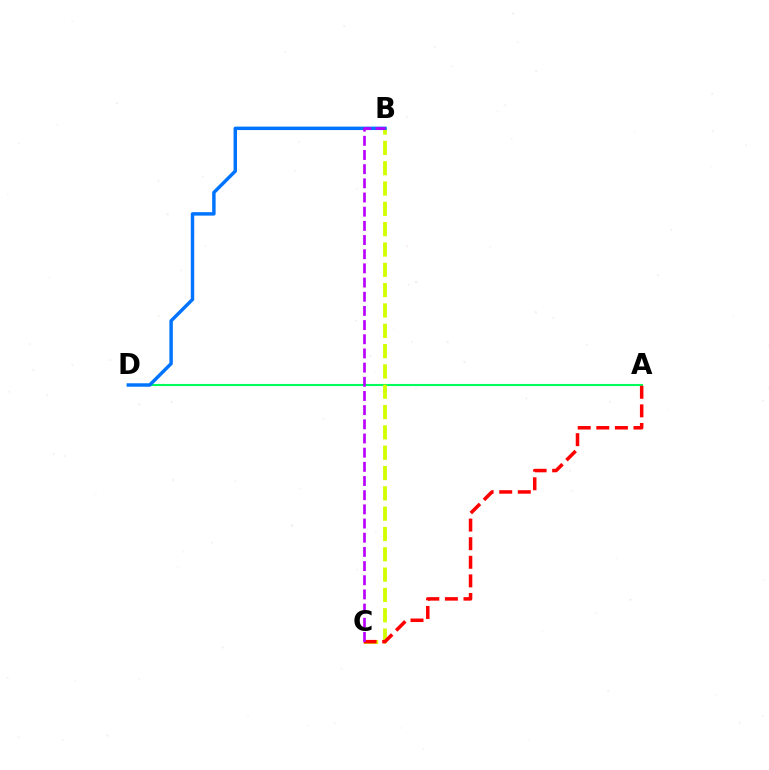{('A', 'D'): [{'color': '#00ff5c', 'line_style': 'solid', 'thickness': 1.52}], ('B', 'C'): [{'color': '#d1ff00', 'line_style': 'dashed', 'thickness': 2.76}, {'color': '#b900ff', 'line_style': 'dashed', 'thickness': 1.93}], ('B', 'D'): [{'color': '#0074ff', 'line_style': 'solid', 'thickness': 2.48}], ('A', 'C'): [{'color': '#ff0000', 'line_style': 'dashed', 'thickness': 2.53}]}